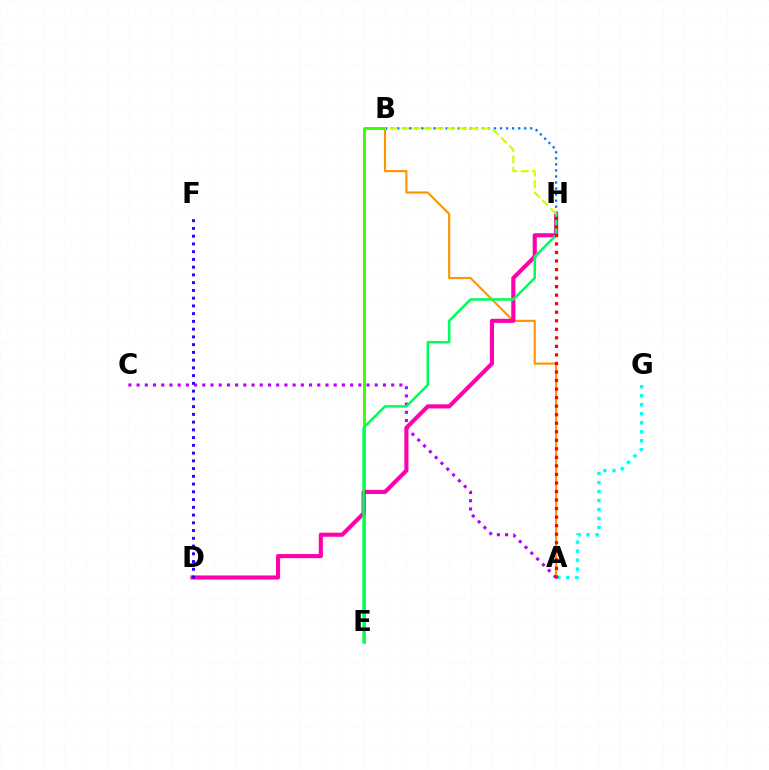{('A', 'C'): [{'color': '#b900ff', 'line_style': 'dotted', 'thickness': 2.23}], ('A', 'B'): [{'color': '#ff9400', 'line_style': 'solid', 'thickness': 1.54}], ('B', 'E'): [{'color': '#3dff00', 'line_style': 'solid', 'thickness': 2.14}], ('B', 'H'): [{'color': '#0074ff', 'line_style': 'dotted', 'thickness': 1.64}, {'color': '#d1ff00', 'line_style': 'dashed', 'thickness': 1.57}], ('D', 'H'): [{'color': '#ff00ac', 'line_style': 'solid', 'thickness': 2.96}], ('E', 'H'): [{'color': '#00ff5c', 'line_style': 'solid', 'thickness': 1.84}], ('A', 'G'): [{'color': '#00fff6', 'line_style': 'dotted', 'thickness': 2.45}], ('D', 'F'): [{'color': '#2500ff', 'line_style': 'dotted', 'thickness': 2.1}], ('A', 'H'): [{'color': '#ff0000', 'line_style': 'dotted', 'thickness': 2.32}]}